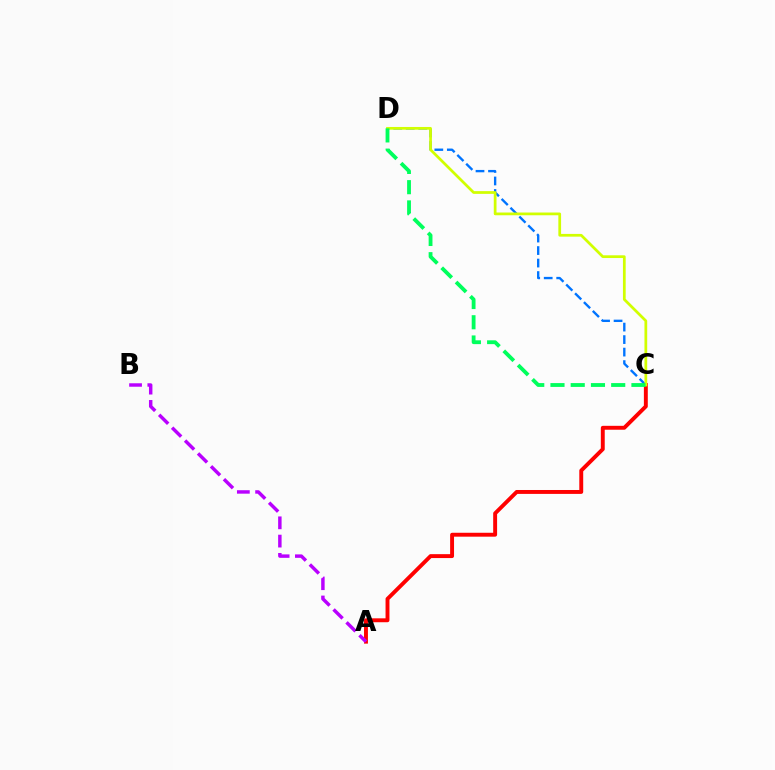{('C', 'D'): [{'color': '#0074ff', 'line_style': 'dashed', 'thickness': 1.7}, {'color': '#d1ff00', 'line_style': 'solid', 'thickness': 1.97}, {'color': '#00ff5c', 'line_style': 'dashed', 'thickness': 2.75}], ('A', 'C'): [{'color': '#ff0000', 'line_style': 'solid', 'thickness': 2.81}], ('A', 'B'): [{'color': '#b900ff', 'line_style': 'dashed', 'thickness': 2.48}]}